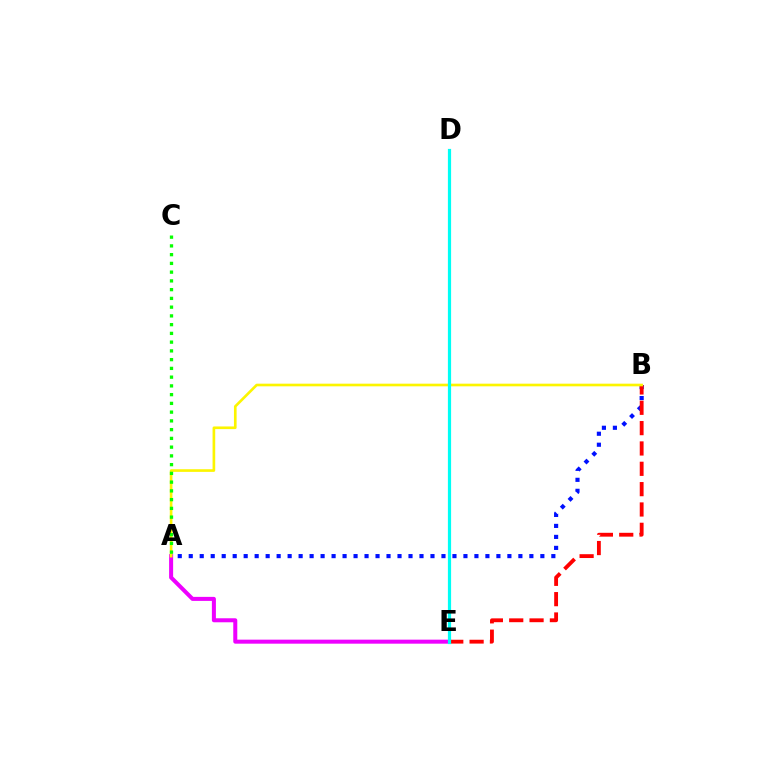{('A', 'E'): [{'color': '#ee00ff', 'line_style': 'solid', 'thickness': 2.89}], ('A', 'B'): [{'color': '#0010ff', 'line_style': 'dotted', 'thickness': 2.99}, {'color': '#fcf500', 'line_style': 'solid', 'thickness': 1.91}], ('B', 'E'): [{'color': '#ff0000', 'line_style': 'dashed', 'thickness': 2.76}], ('D', 'E'): [{'color': '#00fff6', 'line_style': 'solid', 'thickness': 2.31}], ('A', 'C'): [{'color': '#08ff00', 'line_style': 'dotted', 'thickness': 2.38}]}